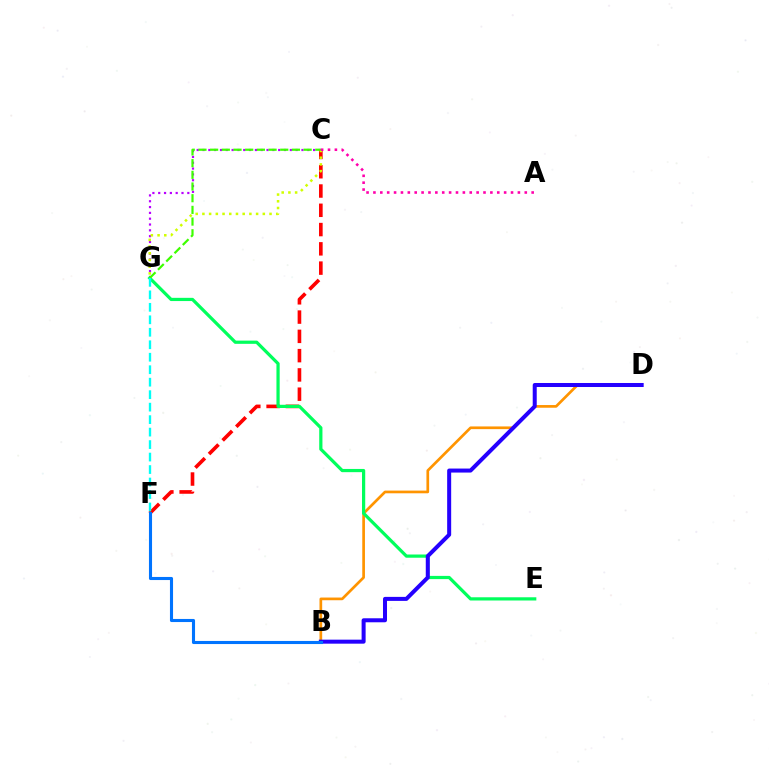{('C', 'G'): [{'color': '#b900ff', 'line_style': 'dotted', 'thickness': 1.58}, {'color': '#d1ff00', 'line_style': 'dotted', 'thickness': 1.82}, {'color': '#3dff00', 'line_style': 'dashed', 'thickness': 1.59}], ('C', 'F'): [{'color': '#ff0000', 'line_style': 'dashed', 'thickness': 2.62}], ('B', 'D'): [{'color': '#ff9400', 'line_style': 'solid', 'thickness': 1.94}, {'color': '#2500ff', 'line_style': 'solid', 'thickness': 2.89}], ('E', 'G'): [{'color': '#00ff5c', 'line_style': 'solid', 'thickness': 2.32}], ('B', 'F'): [{'color': '#0074ff', 'line_style': 'solid', 'thickness': 2.23}], ('A', 'C'): [{'color': '#ff00ac', 'line_style': 'dotted', 'thickness': 1.87}], ('F', 'G'): [{'color': '#00fff6', 'line_style': 'dashed', 'thickness': 1.7}]}